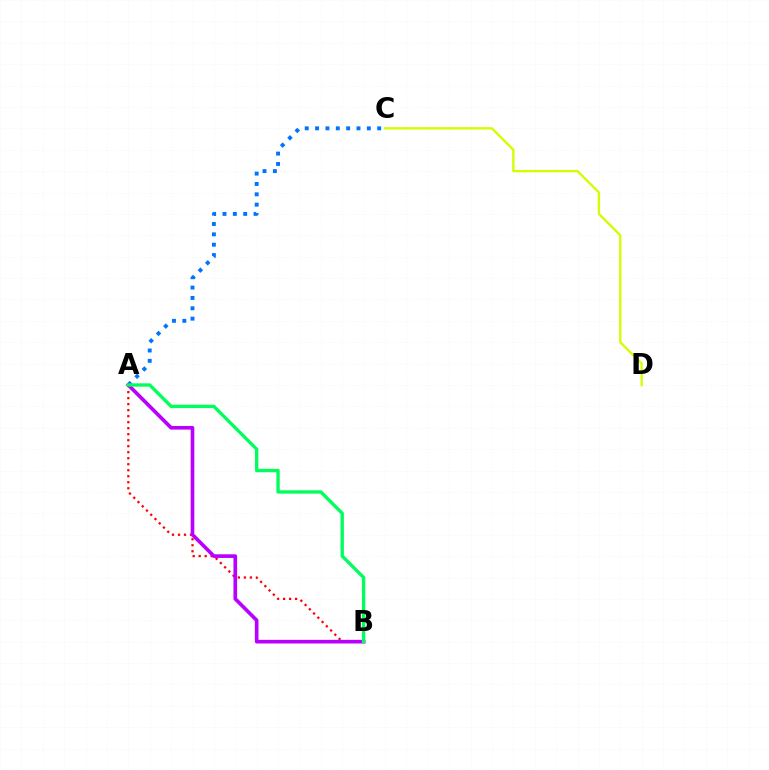{('A', 'B'): [{'color': '#ff0000', 'line_style': 'dotted', 'thickness': 1.63}, {'color': '#b900ff', 'line_style': 'solid', 'thickness': 2.63}, {'color': '#00ff5c', 'line_style': 'solid', 'thickness': 2.41}], ('A', 'C'): [{'color': '#0074ff', 'line_style': 'dotted', 'thickness': 2.81}], ('C', 'D'): [{'color': '#d1ff00', 'line_style': 'solid', 'thickness': 1.69}]}